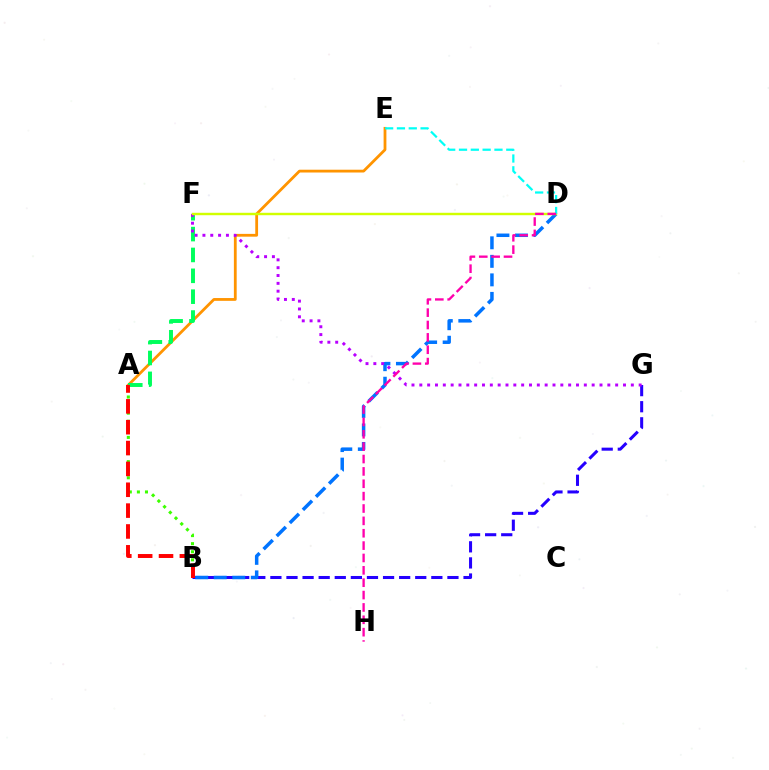{('A', 'E'): [{'color': '#ff9400', 'line_style': 'solid', 'thickness': 2.01}], ('A', 'B'): [{'color': '#3dff00', 'line_style': 'dotted', 'thickness': 2.19}, {'color': '#ff0000', 'line_style': 'dashed', 'thickness': 2.83}], ('B', 'G'): [{'color': '#2500ff', 'line_style': 'dashed', 'thickness': 2.19}], ('B', 'D'): [{'color': '#0074ff', 'line_style': 'dashed', 'thickness': 2.52}], ('A', 'F'): [{'color': '#00ff5c', 'line_style': 'dashed', 'thickness': 2.83}], ('F', 'G'): [{'color': '#b900ff', 'line_style': 'dotted', 'thickness': 2.13}], ('D', 'F'): [{'color': '#d1ff00', 'line_style': 'solid', 'thickness': 1.75}], ('D', 'E'): [{'color': '#00fff6', 'line_style': 'dashed', 'thickness': 1.61}], ('D', 'H'): [{'color': '#ff00ac', 'line_style': 'dashed', 'thickness': 1.68}]}